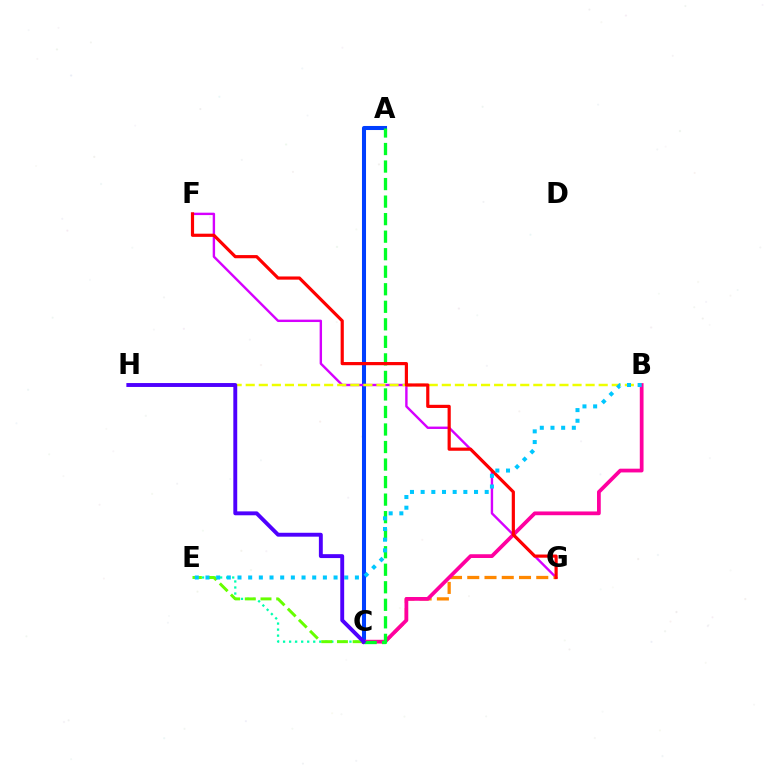{('A', 'C'): [{'color': '#003fff', 'line_style': 'solid', 'thickness': 2.92}, {'color': '#00ff27', 'line_style': 'dashed', 'thickness': 2.38}], ('F', 'G'): [{'color': '#d600ff', 'line_style': 'solid', 'thickness': 1.72}, {'color': '#ff0000', 'line_style': 'solid', 'thickness': 2.29}], ('C', 'E'): [{'color': '#00ffaf', 'line_style': 'dotted', 'thickness': 1.64}, {'color': '#66ff00', 'line_style': 'dashed', 'thickness': 2.13}], ('B', 'H'): [{'color': '#eeff00', 'line_style': 'dashed', 'thickness': 1.78}], ('C', 'G'): [{'color': '#ff8800', 'line_style': 'dashed', 'thickness': 2.34}], ('B', 'C'): [{'color': '#ff00a0', 'line_style': 'solid', 'thickness': 2.7}], ('B', 'E'): [{'color': '#00c7ff', 'line_style': 'dotted', 'thickness': 2.9}], ('C', 'H'): [{'color': '#4f00ff', 'line_style': 'solid', 'thickness': 2.81}]}